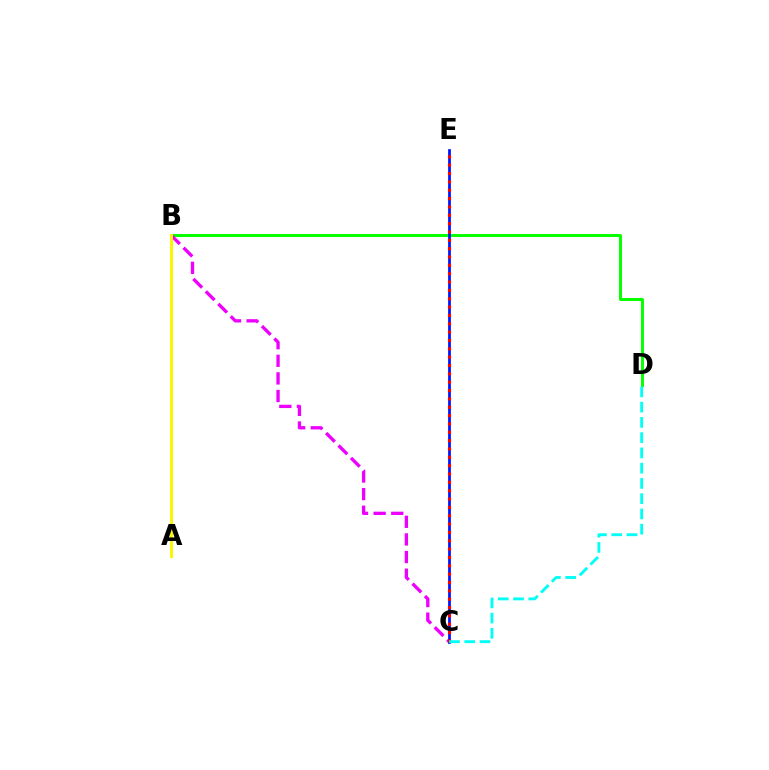{('B', 'D'): [{'color': '#08ff00', 'line_style': 'solid', 'thickness': 2.14}], ('B', 'C'): [{'color': '#ee00ff', 'line_style': 'dashed', 'thickness': 2.39}], ('C', 'E'): [{'color': '#0010ff', 'line_style': 'solid', 'thickness': 1.96}, {'color': '#ff0000', 'line_style': 'dotted', 'thickness': 2.27}], ('A', 'B'): [{'color': '#fcf500', 'line_style': 'solid', 'thickness': 2.12}], ('C', 'D'): [{'color': '#00fff6', 'line_style': 'dashed', 'thickness': 2.07}]}